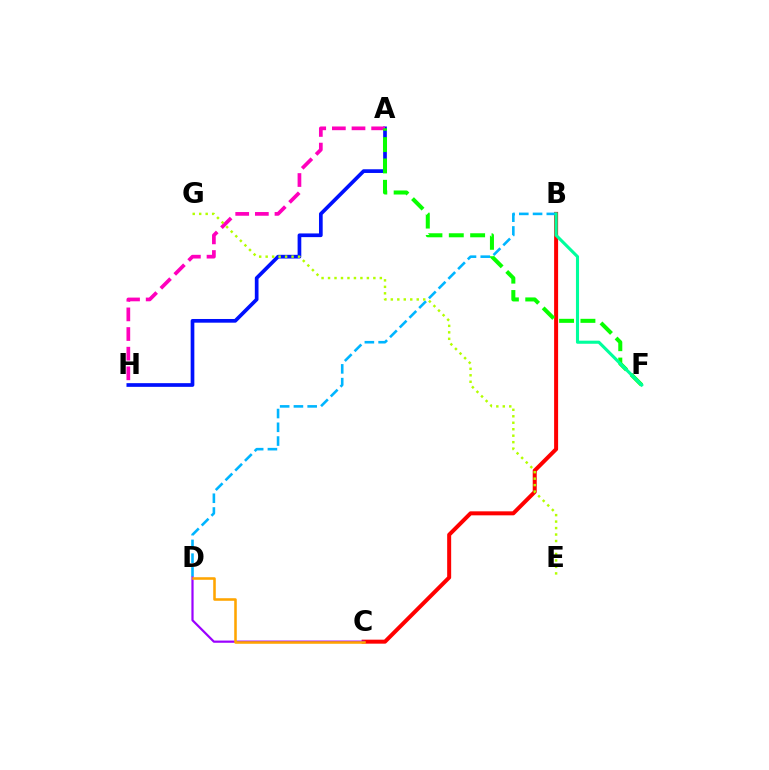{('B', 'C'): [{'color': '#ff0000', 'line_style': 'solid', 'thickness': 2.88}], ('A', 'H'): [{'color': '#0010ff', 'line_style': 'solid', 'thickness': 2.66}, {'color': '#ff00bd', 'line_style': 'dashed', 'thickness': 2.67}], ('B', 'D'): [{'color': '#00b5ff', 'line_style': 'dashed', 'thickness': 1.87}], ('C', 'D'): [{'color': '#9b00ff', 'line_style': 'solid', 'thickness': 1.58}, {'color': '#ffa500', 'line_style': 'solid', 'thickness': 1.84}], ('A', 'F'): [{'color': '#08ff00', 'line_style': 'dashed', 'thickness': 2.9}], ('B', 'F'): [{'color': '#00ff9d', 'line_style': 'solid', 'thickness': 2.23}], ('E', 'G'): [{'color': '#b3ff00', 'line_style': 'dotted', 'thickness': 1.76}]}